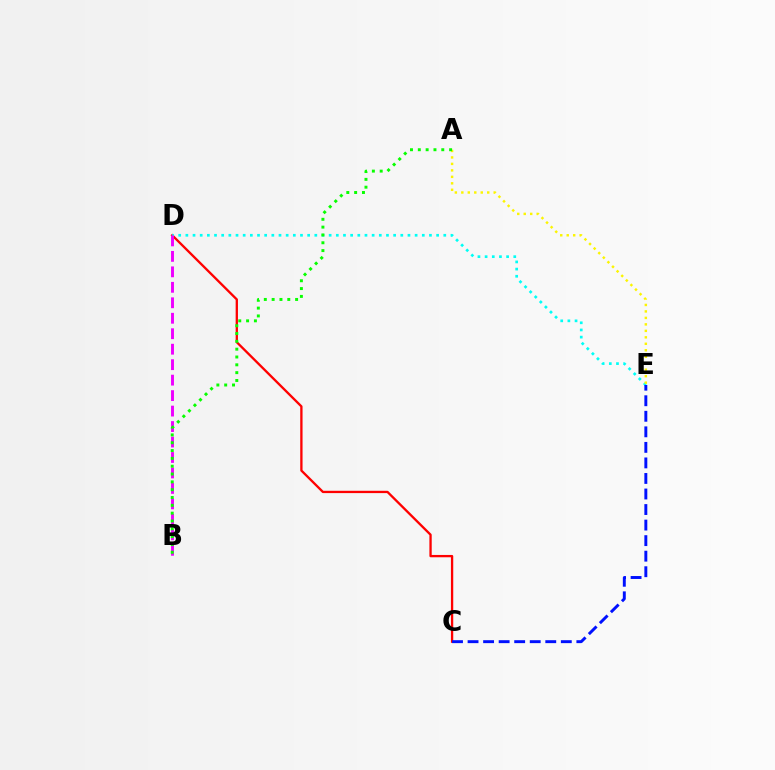{('C', 'D'): [{'color': '#ff0000', 'line_style': 'solid', 'thickness': 1.67}], ('D', 'E'): [{'color': '#00fff6', 'line_style': 'dotted', 'thickness': 1.95}], ('C', 'E'): [{'color': '#0010ff', 'line_style': 'dashed', 'thickness': 2.11}], ('B', 'D'): [{'color': '#ee00ff', 'line_style': 'dashed', 'thickness': 2.1}], ('A', 'E'): [{'color': '#fcf500', 'line_style': 'dotted', 'thickness': 1.76}], ('A', 'B'): [{'color': '#08ff00', 'line_style': 'dotted', 'thickness': 2.13}]}